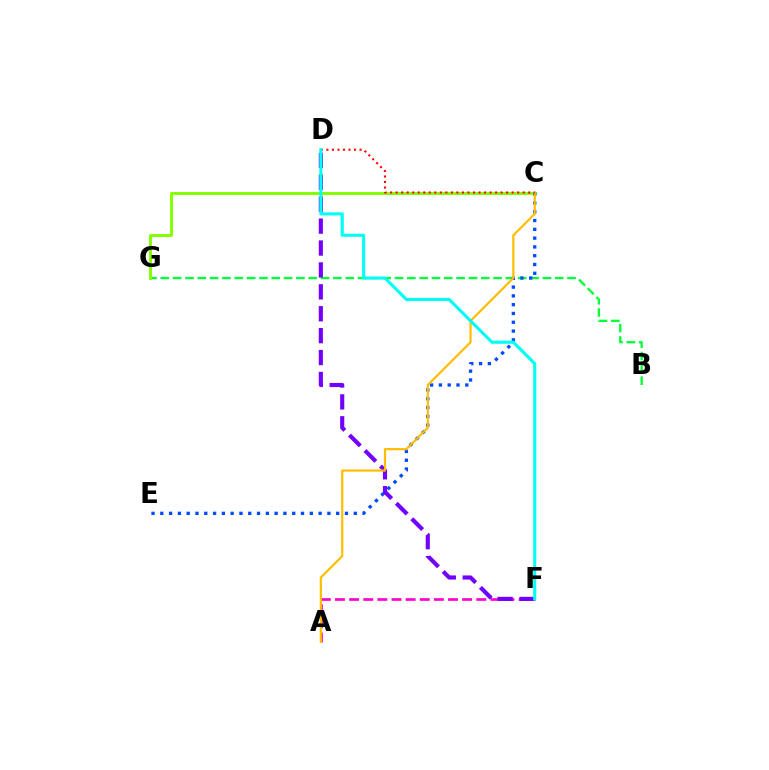{('A', 'F'): [{'color': '#ff00cf', 'line_style': 'dashed', 'thickness': 1.92}], ('B', 'G'): [{'color': '#00ff39', 'line_style': 'dashed', 'thickness': 1.67}], ('C', 'G'): [{'color': '#84ff00', 'line_style': 'solid', 'thickness': 2.11}], ('C', 'E'): [{'color': '#004bff', 'line_style': 'dotted', 'thickness': 2.39}], ('D', 'F'): [{'color': '#7200ff', 'line_style': 'dashed', 'thickness': 2.98}, {'color': '#00fff6', 'line_style': 'solid', 'thickness': 2.22}], ('A', 'C'): [{'color': '#ffbd00', 'line_style': 'solid', 'thickness': 1.58}], ('C', 'D'): [{'color': '#ff0000', 'line_style': 'dotted', 'thickness': 1.5}]}